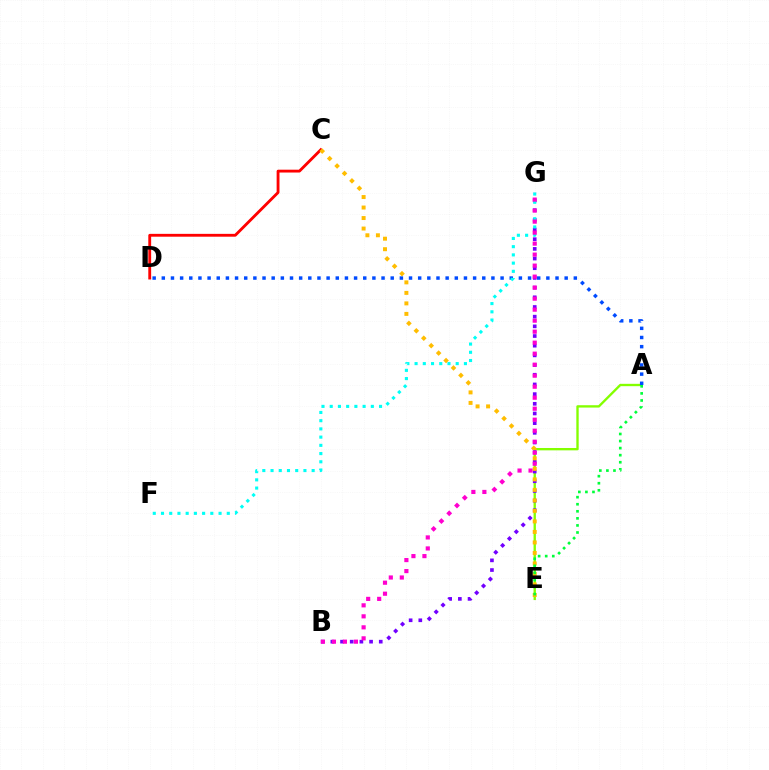{('A', 'E'): [{'color': '#84ff00', 'line_style': 'solid', 'thickness': 1.69}, {'color': '#00ff39', 'line_style': 'dotted', 'thickness': 1.92}], ('B', 'G'): [{'color': '#7200ff', 'line_style': 'dotted', 'thickness': 2.63}, {'color': '#ff00cf', 'line_style': 'dotted', 'thickness': 2.99}], ('A', 'D'): [{'color': '#004bff', 'line_style': 'dotted', 'thickness': 2.49}], ('C', 'D'): [{'color': '#ff0000', 'line_style': 'solid', 'thickness': 2.05}], ('F', 'G'): [{'color': '#00fff6', 'line_style': 'dotted', 'thickness': 2.23}], ('C', 'E'): [{'color': '#ffbd00', 'line_style': 'dotted', 'thickness': 2.86}]}